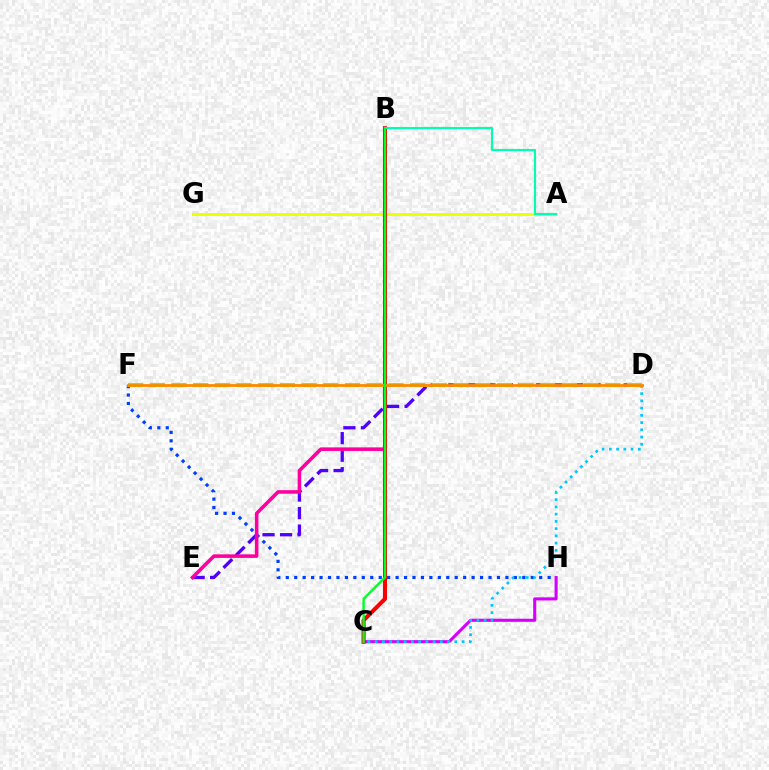{('A', 'G'): [{'color': '#eeff00', 'line_style': 'solid', 'thickness': 2.18}], ('D', 'E'): [{'color': '#4f00ff', 'line_style': 'dashed', 'thickness': 2.38}], ('F', 'H'): [{'color': '#003fff', 'line_style': 'dotted', 'thickness': 2.3}], ('C', 'H'): [{'color': '#d600ff', 'line_style': 'solid', 'thickness': 2.23}], ('B', 'E'): [{'color': '#ff00a0', 'line_style': 'solid', 'thickness': 2.57}], ('B', 'C'): [{'color': '#ff0000', 'line_style': 'solid', 'thickness': 2.93}, {'color': '#00ff27', 'line_style': 'solid', 'thickness': 1.72}], ('A', 'B'): [{'color': '#00ffaf', 'line_style': 'solid', 'thickness': 1.55}], ('D', 'F'): [{'color': '#66ff00', 'line_style': 'dashed', 'thickness': 2.95}, {'color': '#ff8800', 'line_style': 'solid', 'thickness': 2.02}], ('C', 'D'): [{'color': '#00c7ff', 'line_style': 'dotted', 'thickness': 1.97}]}